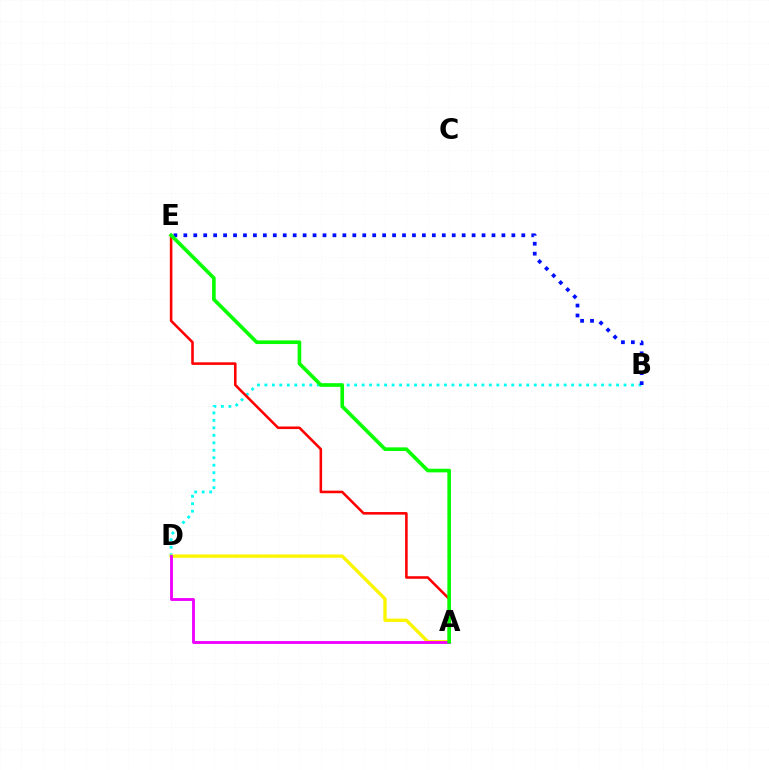{('B', 'D'): [{'color': '#00fff6', 'line_style': 'dotted', 'thickness': 2.03}], ('B', 'E'): [{'color': '#0010ff', 'line_style': 'dotted', 'thickness': 2.7}], ('A', 'E'): [{'color': '#ff0000', 'line_style': 'solid', 'thickness': 1.85}, {'color': '#08ff00', 'line_style': 'solid', 'thickness': 2.62}], ('A', 'D'): [{'color': '#fcf500', 'line_style': 'solid', 'thickness': 2.39}, {'color': '#ee00ff', 'line_style': 'solid', 'thickness': 2.05}]}